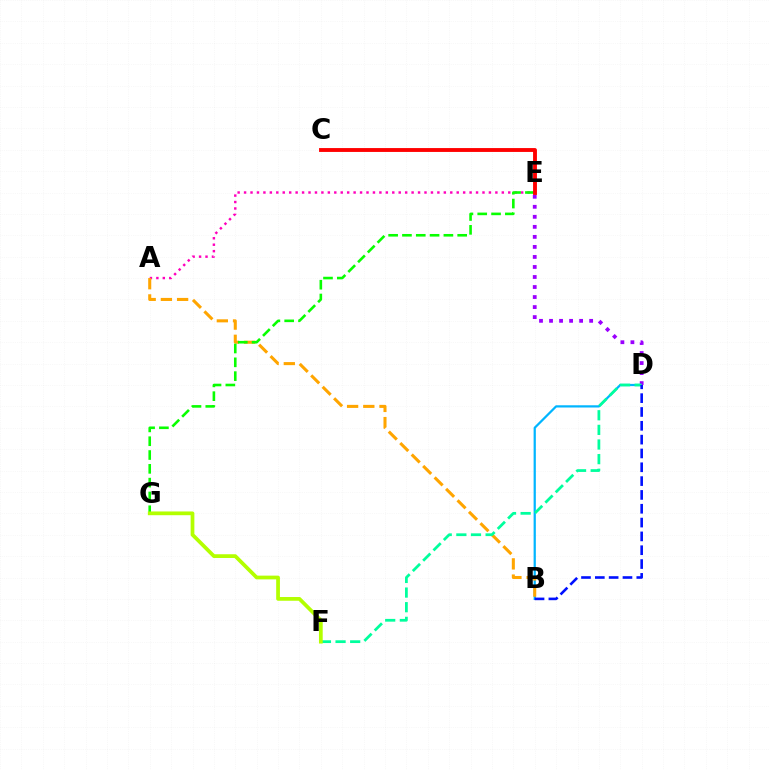{('A', 'E'): [{'color': '#ff00bd', 'line_style': 'dotted', 'thickness': 1.75}], ('B', 'D'): [{'color': '#00b5ff', 'line_style': 'solid', 'thickness': 1.61}, {'color': '#0010ff', 'line_style': 'dashed', 'thickness': 1.88}], ('A', 'B'): [{'color': '#ffa500', 'line_style': 'dashed', 'thickness': 2.2}], ('E', 'G'): [{'color': '#08ff00', 'line_style': 'dashed', 'thickness': 1.88}], ('D', 'E'): [{'color': '#9b00ff', 'line_style': 'dotted', 'thickness': 2.72}], ('D', 'F'): [{'color': '#00ff9d', 'line_style': 'dashed', 'thickness': 1.99}], ('C', 'E'): [{'color': '#ff0000', 'line_style': 'solid', 'thickness': 2.78}], ('F', 'G'): [{'color': '#b3ff00', 'line_style': 'solid', 'thickness': 2.69}]}